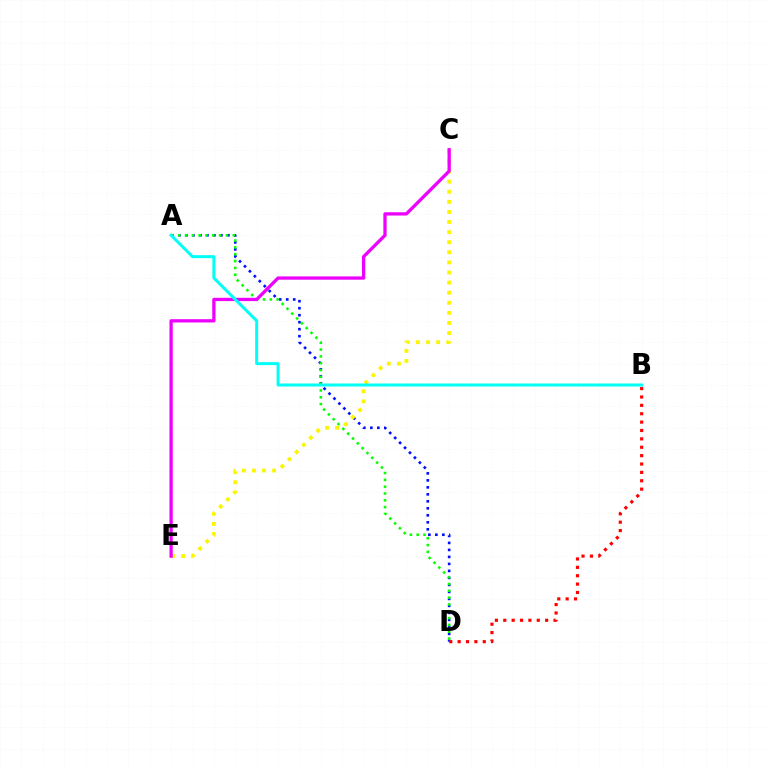{('A', 'D'): [{'color': '#0010ff', 'line_style': 'dotted', 'thickness': 1.9}, {'color': '#08ff00', 'line_style': 'dotted', 'thickness': 1.85}], ('C', 'E'): [{'color': '#fcf500', 'line_style': 'dotted', 'thickness': 2.74}, {'color': '#ee00ff', 'line_style': 'solid', 'thickness': 2.37}], ('B', 'D'): [{'color': '#ff0000', 'line_style': 'dotted', 'thickness': 2.28}], ('A', 'B'): [{'color': '#00fff6', 'line_style': 'solid', 'thickness': 2.15}]}